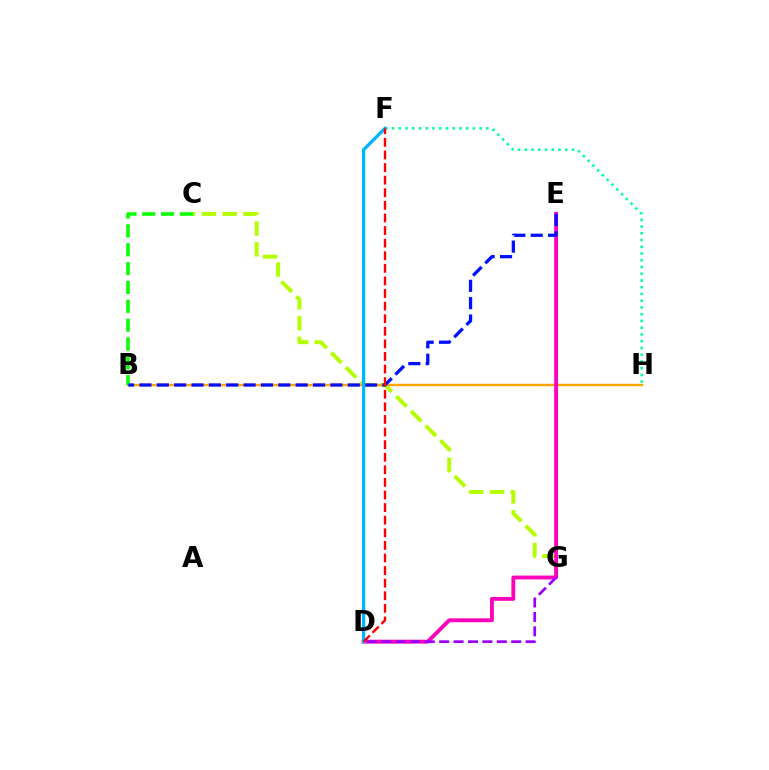{('C', 'G'): [{'color': '#b3ff00', 'line_style': 'dashed', 'thickness': 2.83}], ('F', 'H'): [{'color': '#00ff9d', 'line_style': 'dotted', 'thickness': 1.83}], ('B', 'H'): [{'color': '#ffa500', 'line_style': 'solid', 'thickness': 1.73}], ('D', 'E'): [{'color': '#ff00bd', 'line_style': 'solid', 'thickness': 2.78}], ('B', 'C'): [{'color': '#08ff00', 'line_style': 'dashed', 'thickness': 2.56}], ('B', 'E'): [{'color': '#0010ff', 'line_style': 'dashed', 'thickness': 2.36}], ('D', 'G'): [{'color': '#9b00ff', 'line_style': 'dashed', 'thickness': 1.96}], ('D', 'F'): [{'color': '#00b5ff', 'line_style': 'solid', 'thickness': 2.37}, {'color': '#ff0000', 'line_style': 'dashed', 'thickness': 1.71}]}